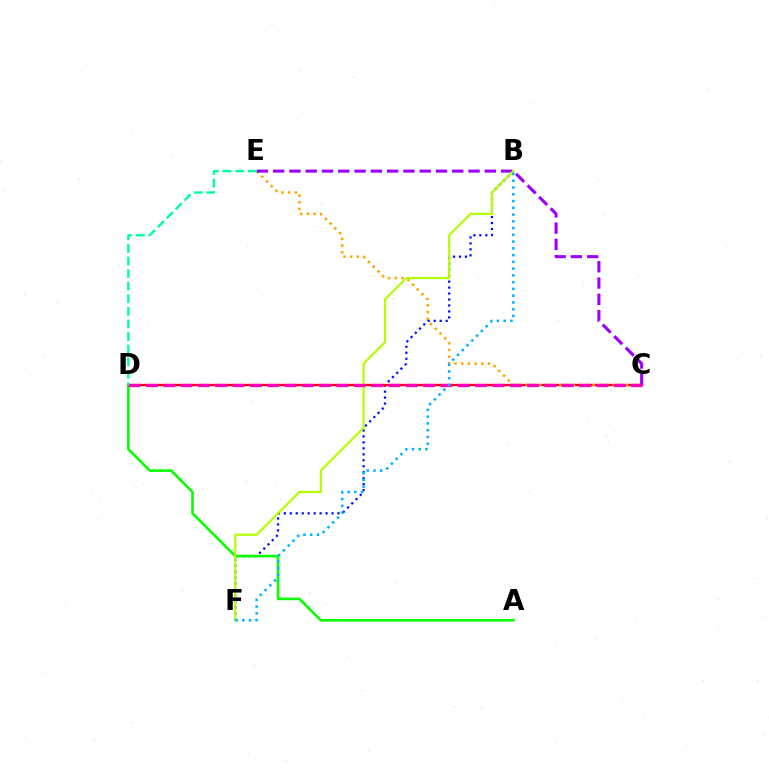{('B', 'F'): [{'color': '#0010ff', 'line_style': 'dotted', 'thickness': 1.62}, {'color': '#b3ff00', 'line_style': 'solid', 'thickness': 1.57}, {'color': '#00b5ff', 'line_style': 'dotted', 'thickness': 1.84}], ('C', 'D'): [{'color': '#ff0000', 'line_style': 'solid', 'thickness': 1.65}, {'color': '#ff00bd', 'line_style': 'dashed', 'thickness': 2.35}], ('A', 'D'): [{'color': '#08ff00', 'line_style': 'solid', 'thickness': 1.87}], ('C', 'E'): [{'color': '#ffa500', 'line_style': 'dotted', 'thickness': 1.82}, {'color': '#9b00ff', 'line_style': 'dashed', 'thickness': 2.21}], ('D', 'E'): [{'color': '#00ff9d', 'line_style': 'dashed', 'thickness': 1.71}]}